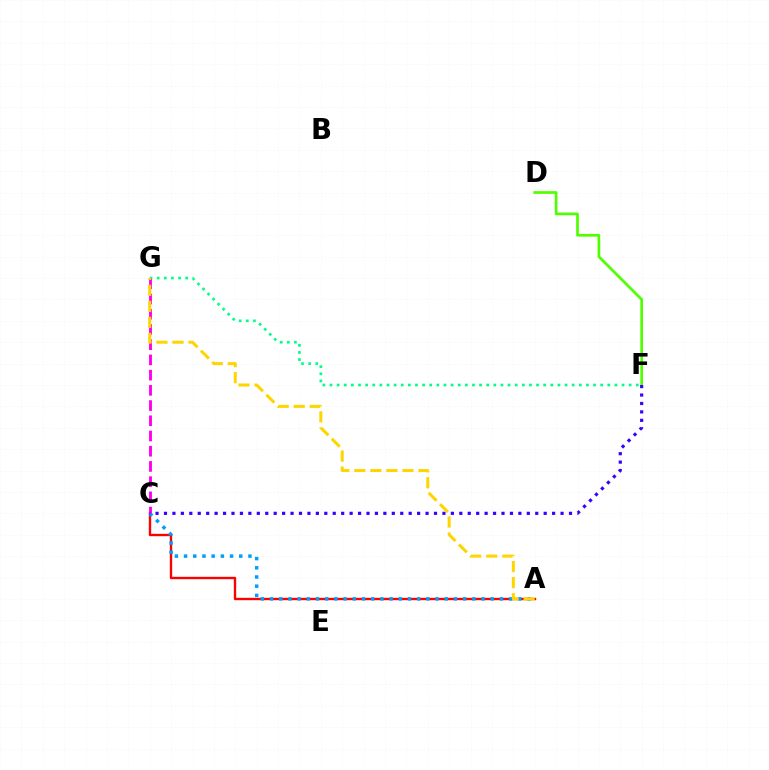{('F', 'G'): [{'color': '#00ff86', 'line_style': 'dotted', 'thickness': 1.94}], ('A', 'C'): [{'color': '#ff0000', 'line_style': 'solid', 'thickness': 1.7}, {'color': '#009eff', 'line_style': 'dotted', 'thickness': 2.5}], ('D', 'F'): [{'color': '#4fff00', 'line_style': 'solid', 'thickness': 1.94}], ('C', 'G'): [{'color': '#ff00ed', 'line_style': 'dashed', 'thickness': 2.07}], ('C', 'F'): [{'color': '#3700ff', 'line_style': 'dotted', 'thickness': 2.29}], ('A', 'G'): [{'color': '#ffd500', 'line_style': 'dashed', 'thickness': 2.18}]}